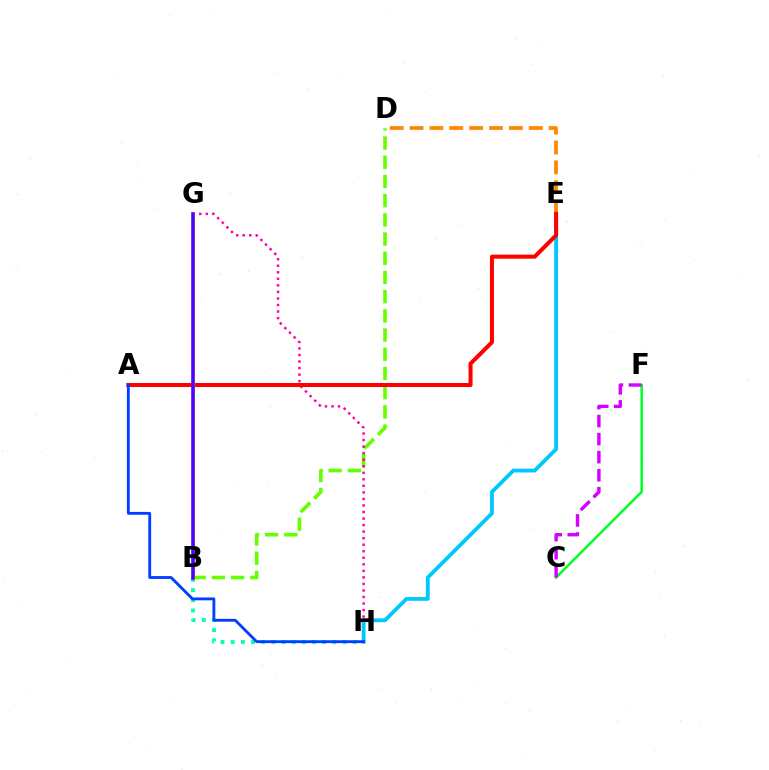{('C', 'F'): [{'color': '#00ff27', 'line_style': 'solid', 'thickness': 1.82}, {'color': '#d600ff', 'line_style': 'dashed', 'thickness': 2.45}], ('B', 'D'): [{'color': '#66ff00', 'line_style': 'dashed', 'thickness': 2.61}], ('G', 'H'): [{'color': '#ff00a0', 'line_style': 'dotted', 'thickness': 1.78}], ('B', 'H'): [{'color': '#00ffaf', 'line_style': 'dotted', 'thickness': 2.76}], ('E', 'H'): [{'color': '#00c7ff', 'line_style': 'solid', 'thickness': 2.74}], ('D', 'E'): [{'color': '#ff8800', 'line_style': 'dashed', 'thickness': 2.7}], ('A', 'E'): [{'color': '#ff0000', 'line_style': 'solid', 'thickness': 2.9}], ('B', 'G'): [{'color': '#eeff00', 'line_style': 'solid', 'thickness': 2.28}, {'color': '#4f00ff', 'line_style': 'solid', 'thickness': 2.59}], ('A', 'H'): [{'color': '#003fff', 'line_style': 'solid', 'thickness': 2.05}]}